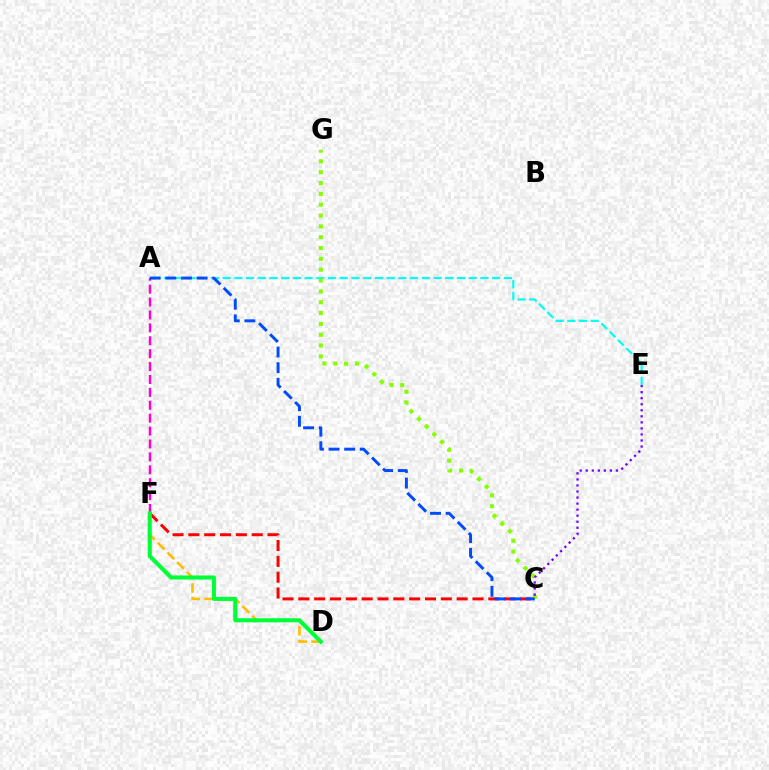{('D', 'F'): [{'color': '#ffbd00', 'line_style': 'dashed', 'thickness': 1.86}, {'color': '#00ff39', 'line_style': 'solid', 'thickness': 2.95}], ('C', 'F'): [{'color': '#ff0000', 'line_style': 'dashed', 'thickness': 2.15}], ('A', 'E'): [{'color': '#00fff6', 'line_style': 'dashed', 'thickness': 1.59}], ('C', 'G'): [{'color': '#84ff00', 'line_style': 'dotted', 'thickness': 2.94}], ('A', 'F'): [{'color': '#ff00cf', 'line_style': 'dashed', 'thickness': 1.75}], ('A', 'C'): [{'color': '#004bff', 'line_style': 'dashed', 'thickness': 2.12}], ('C', 'E'): [{'color': '#7200ff', 'line_style': 'dotted', 'thickness': 1.64}]}